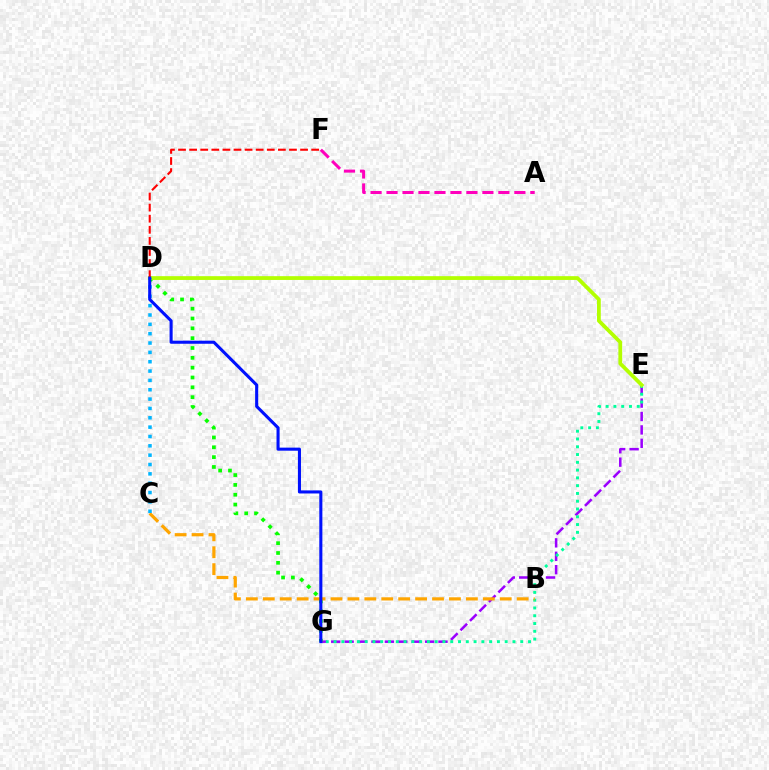{('E', 'G'): [{'color': '#9b00ff', 'line_style': 'dashed', 'thickness': 1.82}, {'color': '#00ff9d', 'line_style': 'dotted', 'thickness': 2.11}], ('D', 'G'): [{'color': '#08ff00', 'line_style': 'dotted', 'thickness': 2.67}, {'color': '#0010ff', 'line_style': 'solid', 'thickness': 2.21}], ('D', 'E'): [{'color': '#b3ff00', 'line_style': 'solid', 'thickness': 2.73}], ('B', 'C'): [{'color': '#ffa500', 'line_style': 'dashed', 'thickness': 2.3}], ('C', 'D'): [{'color': '#00b5ff', 'line_style': 'dotted', 'thickness': 2.54}], ('D', 'F'): [{'color': '#ff0000', 'line_style': 'dashed', 'thickness': 1.51}], ('A', 'F'): [{'color': '#ff00bd', 'line_style': 'dashed', 'thickness': 2.17}]}